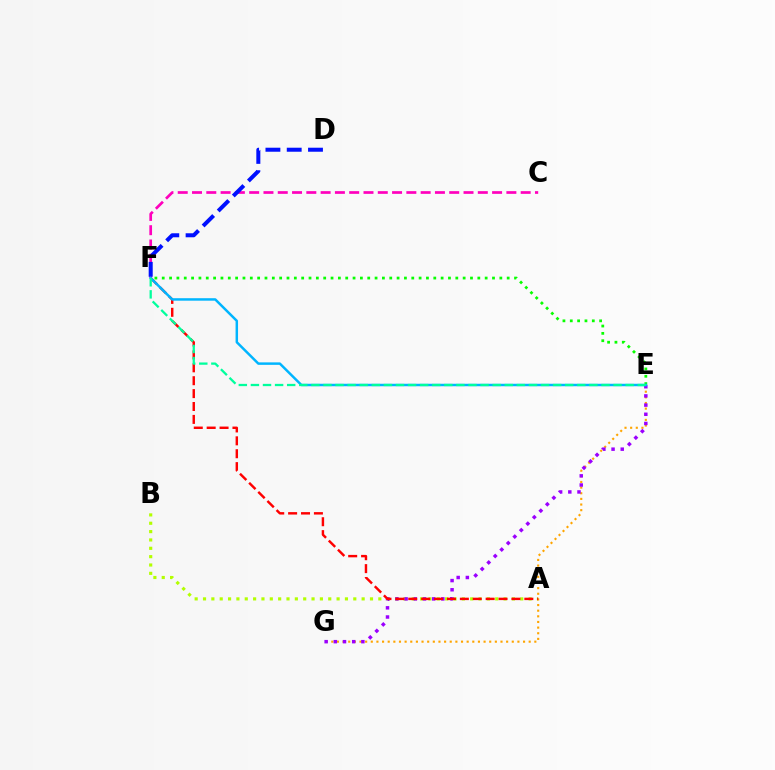{('A', 'B'): [{'color': '#b3ff00', 'line_style': 'dotted', 'thickness': 2.27}], ('C', 'F'): [{'color': '#ff00bd', 'line_style': 'dashed', 'thickness': 1.94}], ('E', 'G'): [{'color': '#ffa500', 'line_style': 'dotted', 'thickness': 1.53}, {'color': '#9b00ff', 'line_style': 'dotted', 'thickness': 2.49}], ('D', 'F'): [{'color': '#0010ff', 'line_style': 'dashed', 'thickness': 2.89}], ('A', 'F'): [{'color': '#ff0000', 'line_style': 'dashed', 'thickness': 1.75}], ('E', 'F'): [{'color': '#08ff00', 'line_style': 'dotted', 'thickness': 1.99}, {'color': '#00b5ff', 'line_style': 'solid', 'thickness': 1.78}, {'color': '#00ff9d', 'line_style': 'dashed', 'thickness': 1.64}]}